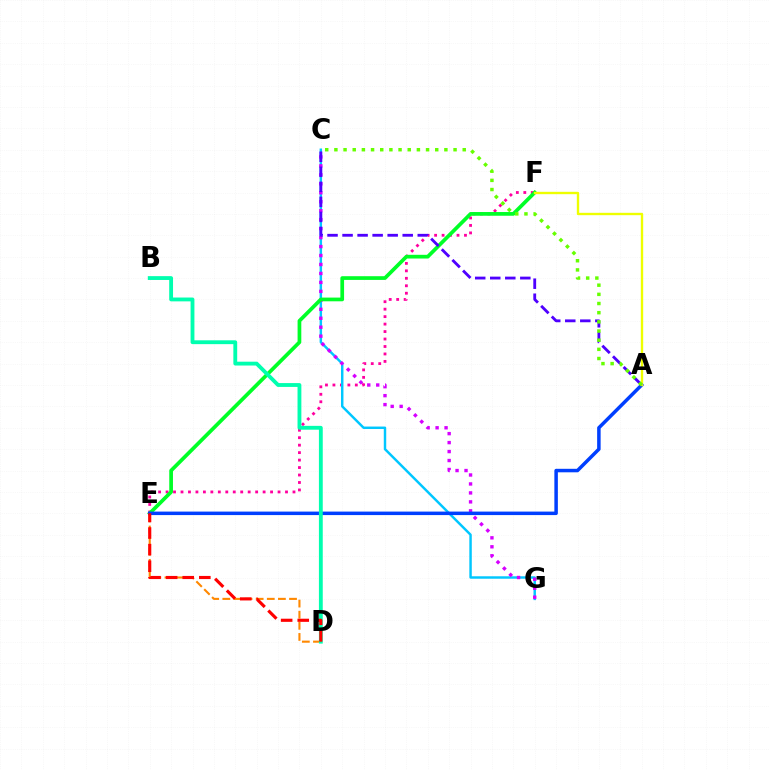{('E', 'F'): [{'color': '#ff00a0', 'line_style': 'dotted', 'thickness': 2.03}, {'color': '#00ff27', 'line_style': 'solid', 'thickness': 2.67}], ('C', 'G'): [{'color': '#00c7ff', 'line_style': 'solid', 'thickness': 1.77}, {'color': '#d600ff', 'line_style': 'dotted', 'thickness': 2.44}], ('D', 'E'): [{'color': '#ff8800', 'line_style': 'dashed', 'thickness': 1.51}, {'color': '#ff0000', 'line_style': 'dashed', 'thickness': 2.25}], ('A', 'E'): [{'color': '#003fff', 'line_style': 'solid', 'thickness': 2.52}], ('B', 'D'): [{'color': '#00ffaf', 'line_style': 'solid', 'thickness': 2.76}], ('A', 'F'): [{'color': '#eeff00', 'line_style': 'solid', 'thickness': 1.7}], ('A', 'C'): [{'color': '#4f00ff', 'line_style': 'dashed', 'thickness': 2.04}, {'color': '#66ff00', 'line_style': 'dotted', 'thickness': 2.49}]}